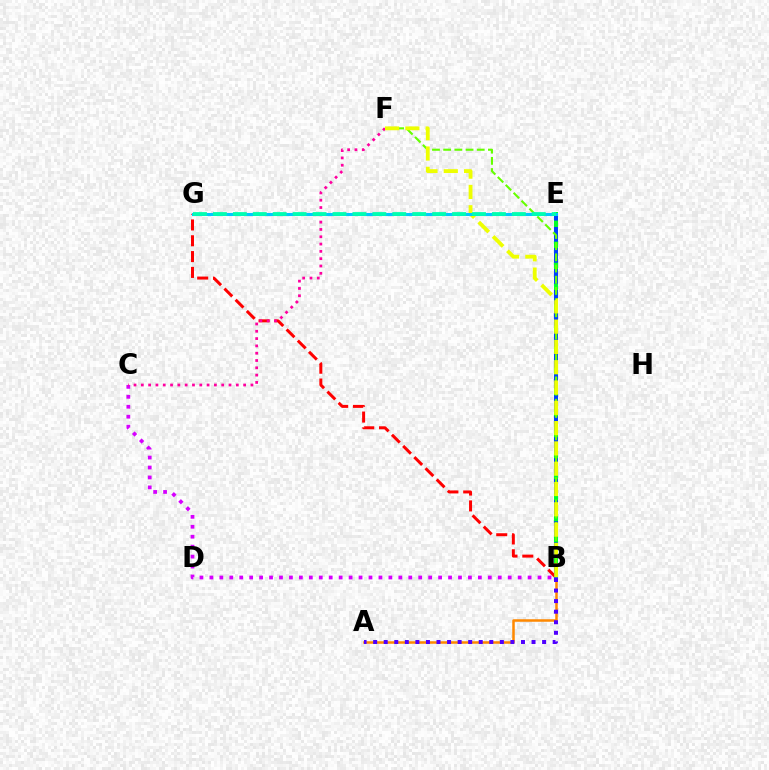{('B', 'E'): [{'color': '#00ff27', 'line_style': 'solid', 'thickness': 2.91}, {'color': '#003fff', 'line_style': 'dashed', 'thickness': 2.86}], ('A', 'B'): [{'color': '#ff8800', 'line_style': 'solid', 'thickness': 1.81}, {'color': '#4f00ff', 'line_style': 'dotted', 'thickness': 2.87}], ('B', 'G'): [{'color': '#ff0000', 'line_style': 'dashed', 'thickness': 2.15}], ('B', 'C'): [{'color': '#d600ff', 'line_style': 'dotted', 'thickness': 2.7}], ('B', 'F'): [{'color': '#66ff00', 'line_style': 'dashed', 'thickness': 1.52}, {'color': '#eeff00', 'line_style': 'dashed', 'thickness': 2.76}], ('C', 'F'): [{'color': '#ff00a0', 'line_style': 'dotted', 'thickness': 1.99}], ('E', 'G'): [{'color': '#00c7ff', 'line_style': 'solid', 'thickness': 2.18}, {'color': '#00ffaf', 'line_style': 'dashed', 'thickness': 2.71}]}